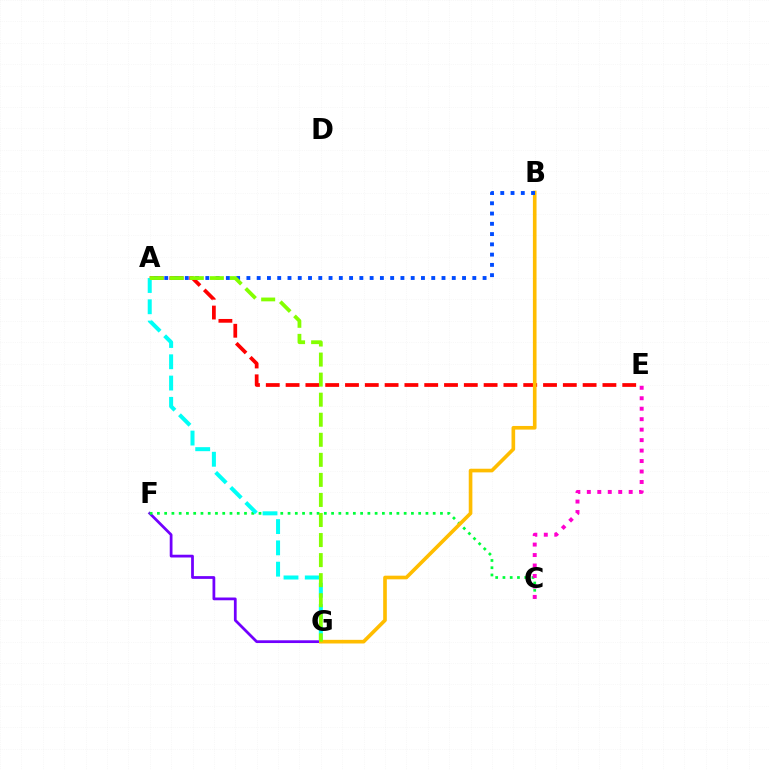{('F', 'G'): [{'color': '#7200ff', 'line_style': 'solid', 'thickness': 1.99}], ('C', 'F'): [{'color': '#00ff39', 'line_style': 'dotted', 'thickness': 1.97}], ('A', 'E'): [{'color': '#ff0000', 'line_style': 'dashed', 'thickness': 2.69}], ('B', 'G'): [{'color': '#ffbd00', 'line_style': 'solid', 'thickness': 2.62}], ('A', 'G'): [{'color': '#00fff6', 'line_style': 'dashed', 'thickness': 2.89}, {'color': '#84ff00', 'line_style': 'dashed', 'thickness': 2.72}], ('C', 'E'): [{'color': '#ff00cf', 'line_style': 'dotted', 'thickness': 2.84}], ('A', 'B'): [{'color': '#004bff', 'line_style': 'dotted', 'thickness': 2.79}]}